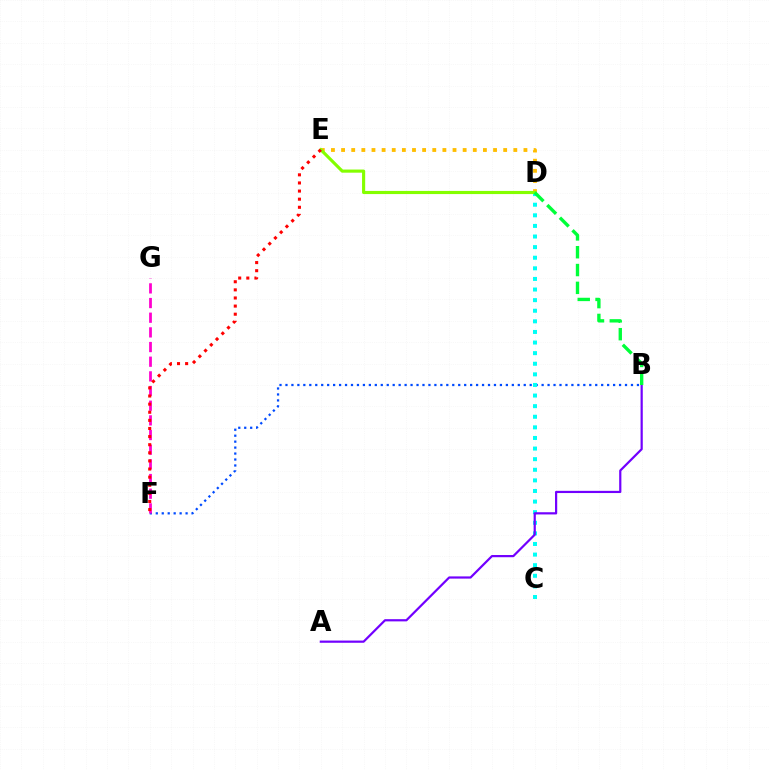{('B', 'F'): [{'color': '#004bff', 'line_style': 'dotted', 'thickness': 1.62}], ('F', 'G'): [{'color': '#ff00cf', 'line_style': 'dashed', 'thickness': 1.99}], ('C', 'D'): [{'color': '#00fff6', 'line_style': 'dotted', 'thickness': 2.88}], ('D', 'E'): [{'color': '#ffbd00', 'line_style': 'dotted', 'thickness': 2.75}, {'color': '#84ff00', 'line_style': 'solid', 'thickness': 2.26}], ('A', 'B'): [{'color': '#7200ff', 'line_style': 'solid', 'thickness': 1.59}], ('E', 'F'): [{'color': '#ff0000', 'line_style': 'dotted', 'thickness': 2.2}], ('B', 'D'): [{'color': '#00ff39', 'line_style': 'dashed', 'thickness': 2.42}]}